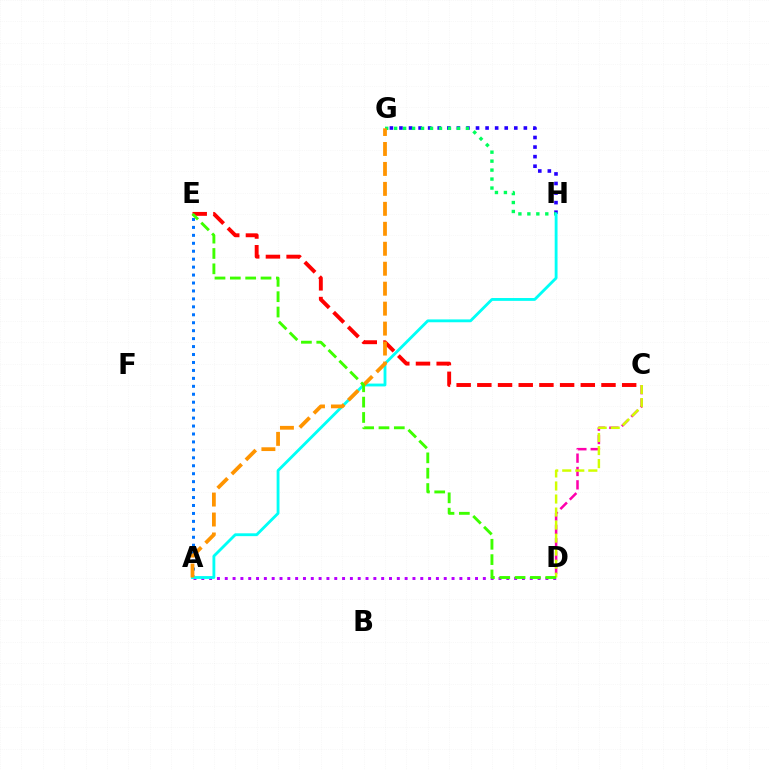{('G', 'H'): [{'color': '#2500ff', 'line_style': 'dotted', 'thickness': 2.6}, {'color': '#00ff5c', 'line_style': 'dotted', 'thickness': 2.44}], ('A', 'D'): [{'color': '#b900ff', 'line_style': 'dotted', 'thickness': 2.12}], ('C', 'E'): [{'color': '#ff0000', 'line_style': 'dashed', 'thickness': 2.81}], ('A', 'E'): [{'color': '#0074ff', 'line_style': 'dotted', 'thickness': 2.16}], ('A', 'H'): [{'color': '#00fff6', 'line_style': 'solid', 'thickness': 2.05}], ('A', 'G'): [{'color': '#ff9400', 'line_style': 'dashed', 'thickness': 2.71}], ('C', 'D'): [{'color': '#ff00ac', 'line_style': 'dashed', 'thickness': 1.81}, {'color': '#d1ff00', 'line_style': 'dashed', 'thickness': 1.77}], ('D', 'E'): [{'color': '#3dff00', 'line_style': 'dashed', 'thickness': 2.08}]}